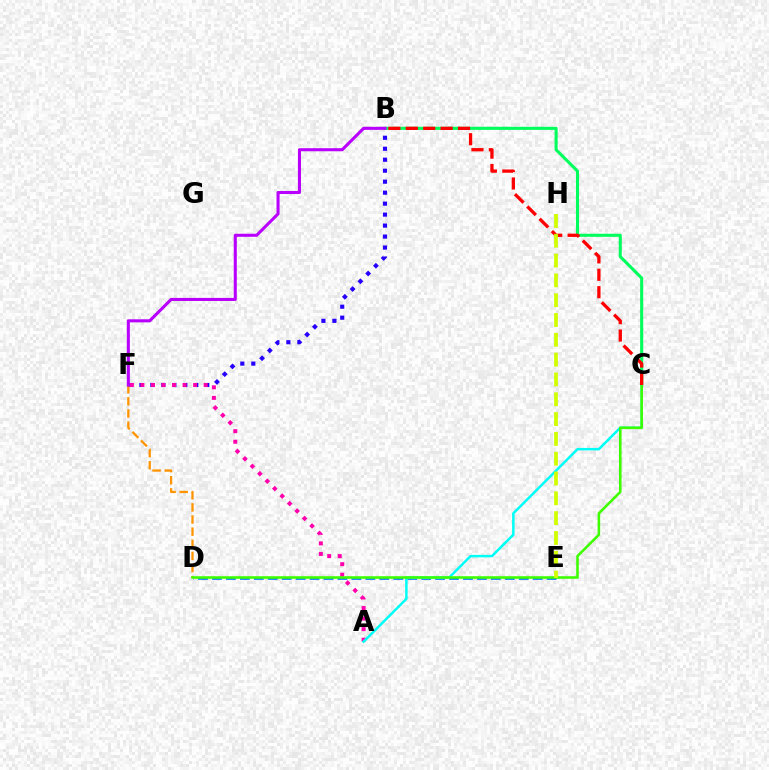{('D', 'E'): [{'color': '#0074ff', 'line_style': 'dashed', 'thickness': 1.89}], ('B', 'F'): [{'color': '#2500ff', 'line_style': 'dotted', 'thickness': 2.98}, {'color': '#b900ff', 'line_style': 'solid', 'thickness': 2.21}], ('A', 'F'): [{'color': '#ff00ac', 'line_style': 'dotted', 'thickness': 2.87}], ('D', 'F'): [{'color': '#ff9400', 'line_style': 'dashed', 'thickness': 1.65}], ('B', 'C'): [{'color': '#00ff5c', 'line_style': 'solid', 'thickness': 2.22}, {'color': '#ff0000', 'line_style': 'dashed', 'thickness': 2.37}], ('A', 'C'): [{'color': '#00fff6', 'line_style': 'solid', 'thickness': 1.79}], ('C', 'D'): [{'color': '#3dff00', 'line_style': 'solid', 'thickness': 1.86}], ('E', 'H'): [{'color': '#d1ff00', 'line_style': 'dashed', 'thickness': 2.69}]}